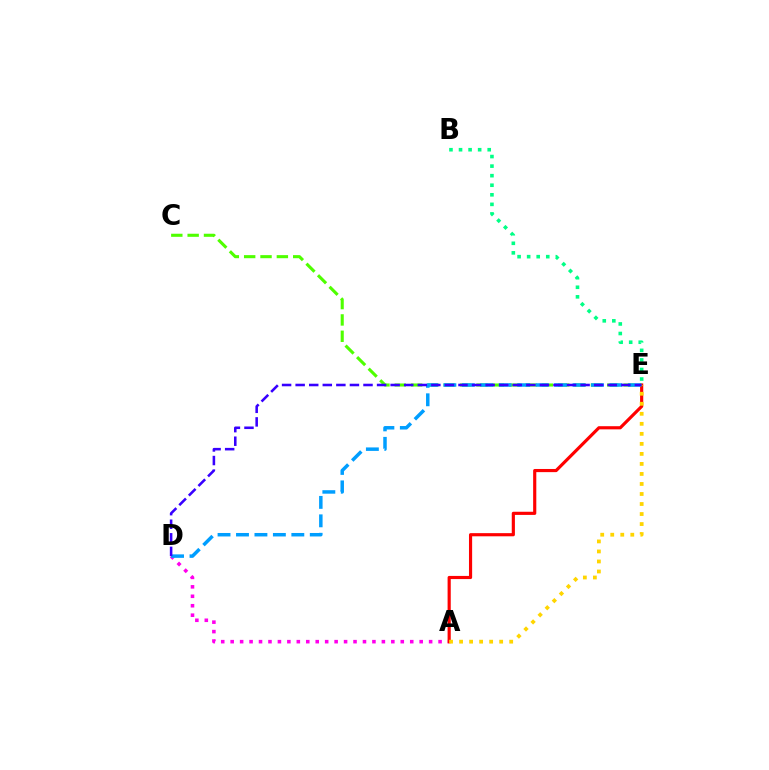{('A', 'D'): [{'color': '#ff00ed', 'line_style': 'dotted', 'thickness': 2.57}], ('A', 'E'): [{'color': '#ff0000', 'line_style': 'solid', 'thickness': 2.27}, {'color': '#ffd500', 'line_style': 'dotted', 'thickness': 2.72}], ('C', 'E'): [{'color': '#4fff00', 'line_style': 'dashed', 'thickness': 2.22}], ('D', 'E'): [{'color': '#009eff', 'line_style': 'dashed', 'thickness': 2.51}, {'color': '#3700ff', 'line_style': 'dashed', 'thickness': 1.84}], ('B', 'E'): [{'color': '#00ff86', 'line_style': 'dotted', 'thickness': 2.6}]}